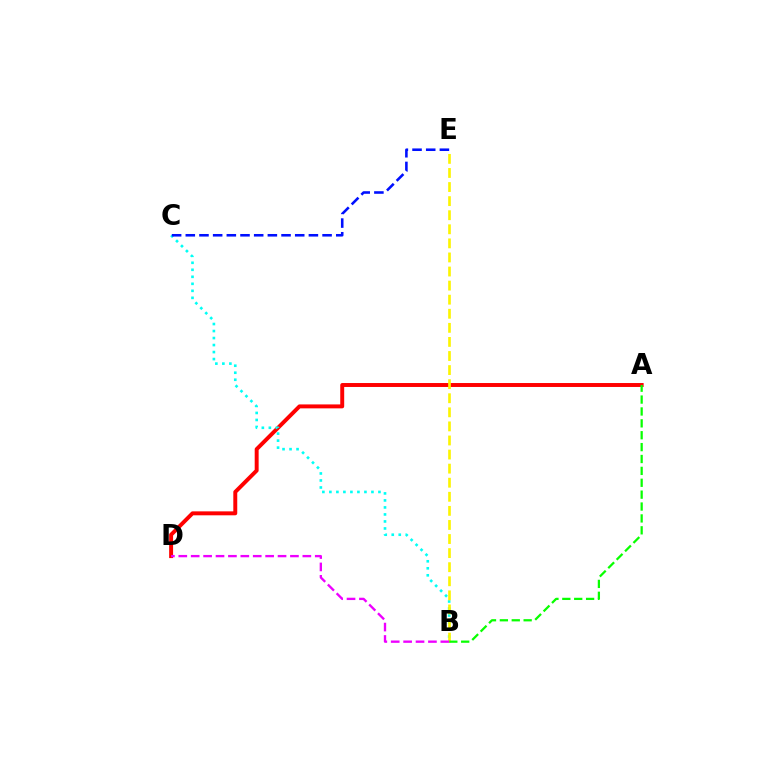{('A', 'D'): [{'color': '#ff0000', 'line_style': 'solid', 'thickness': 2.84}], ('B', 'C'): [{'color': '#00fff6', 'line_style': 'dotted', 'thickness': 1.9}], ('B', 'E'): [{'color': '#fcf500', 'line_style': 'dashed', 'thickness': 1.91}], ('A', 'B'): [{'color': '#08ff00', 'line_style': 'dashed', 'thickness': 1.61}], ('B', 'D'): [{'color': '#ee00ff', 'line_style': 'dashed', 'thickness': 1.69}], ('C', 'E'): [{'color': '#0010ff', 'line_style': 'dashed', 'thickness': 1.86}]}